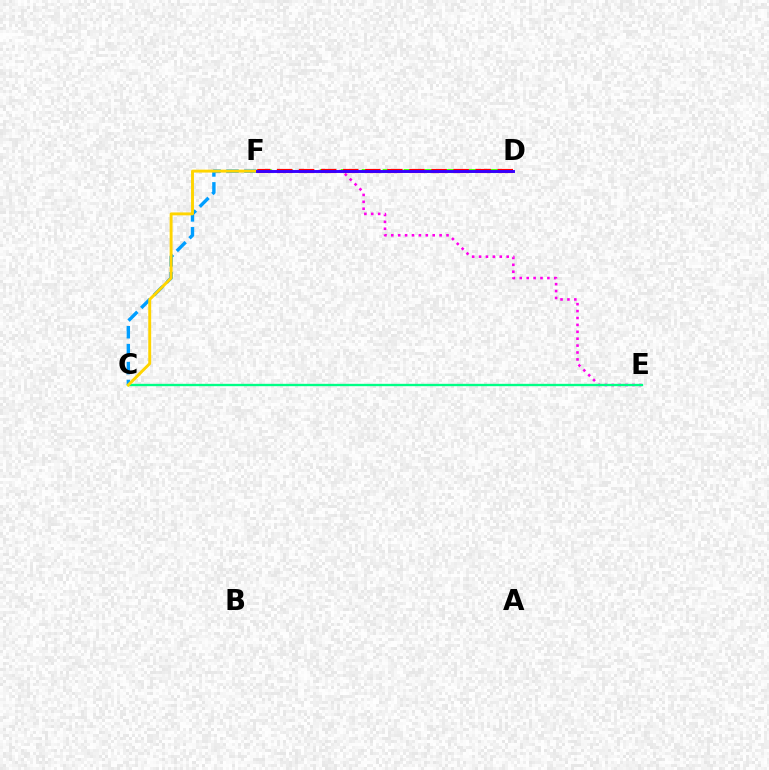{('E', 'F'): [{'color': '#ff00ed', 'line_style': 'dotted', 'thickness': 1.88}], ('D', 'F'): [{'color': '#4fff00', 'line_style': 'dashed', 'thickness': 2.85}, {'color': '#ff0000', 'line_style': 'dashed', 'thickness': 3.0}, {'color': '#3700ff', 'line_style': 'solid', 'thickness': 2.11}], ('C', 'F'): [{'color': '#009eff', 'line_style': 'dashed', 'thickness': 2.44}, {'color': '#ffd500', 'line_style': 'solid', 'thickness': 2.1}], ('C', 'E'): [{'color': '#00ff86', 'line_style': 'solid', 'thickness': 1.69}]}